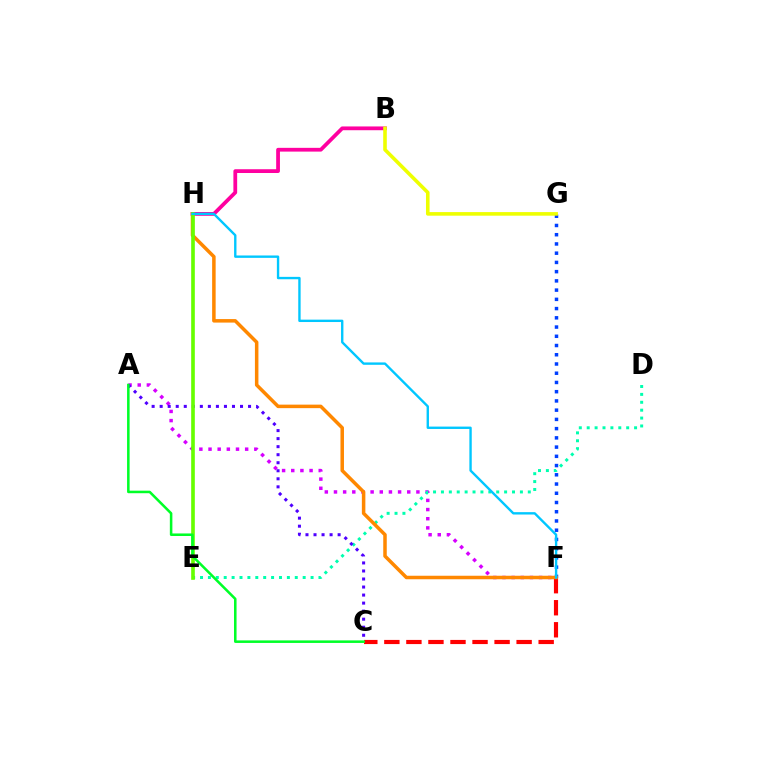{('B', 'H'): [{'color': '#ff00a0', 'line_style': 'solid', 'thickness': 2.71}], ('A', 'F'): [{'color': '#d600ff', 'line_style': 'dotted', 'thickness': 2.49}], ('F', 'G'): [{'color': '#003fff', 'line_style': 'dotted', 'thickness': 2.51}], ('D', 'E'): [{'color': '#00ffaf', 'line_style': 'dotted', 'thickness': 2.15}], ('C', 'F'): [{'color': '#ff0000', 'line_style': 'dashed', 'thickness': 2.99}], ('F', 'H'): [{'color': '#ff8800', 'line_style': 'solid', 'thickness': 2.53}, {'color': '#00c7ff', 'line_style': 'solid', 'thickness': 1.71}], ('A', 'C'): [{'color': '#4f00ff', 'line_style': 'dotted', 'thickness': 2.18}, {'color': '#00ff27', 'line_style': 'solid', 'thickness': 1.83}], ('E', 'H'): [{'color': '#66ff00', 'line_style': 'solid', 'thickness': 2.62}], ('B', 'G'): [{'color': '#eeff00', 'line_style': 'solid', 'thickness': 2.59}]}